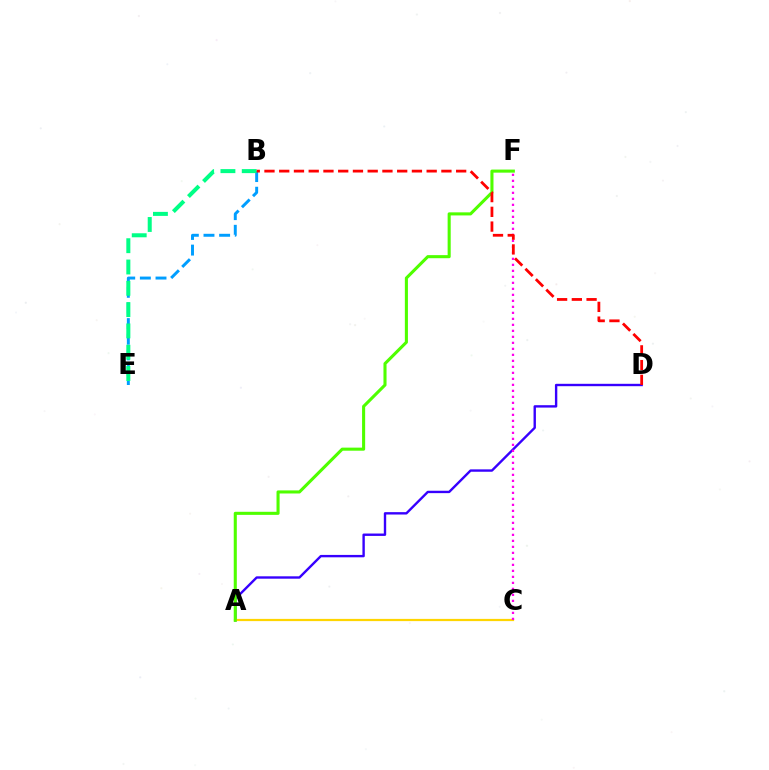{('B', 'E'): [{'color': '#009eff', 'line_style': 'dashed', 'thickness': 2.13}, {'color': '#00ff86', 'line_style': 'dashed', 'thickness': 2.89}], ('A', 'D'): [{'color': '#3700ff', 'line_style': 'solid', 'thickness': 1.72}], ('A', 'C'): [{'color': '#ffd500', 'line_style': 'solid', 'thickness': 1.6}], ('C', 'F'): [{'color': '#ff00ed', 'line_style': 'dotted', 'thickness': 1.63}], ('A', 'F'): [{'color': '#4fff00', 'line_style': 'solid', 'thickness': 2.22}], ('B', 'D'): [{'color': '#ff0000', 'line_style': 'dashed', 'thickness': 2.0}]}